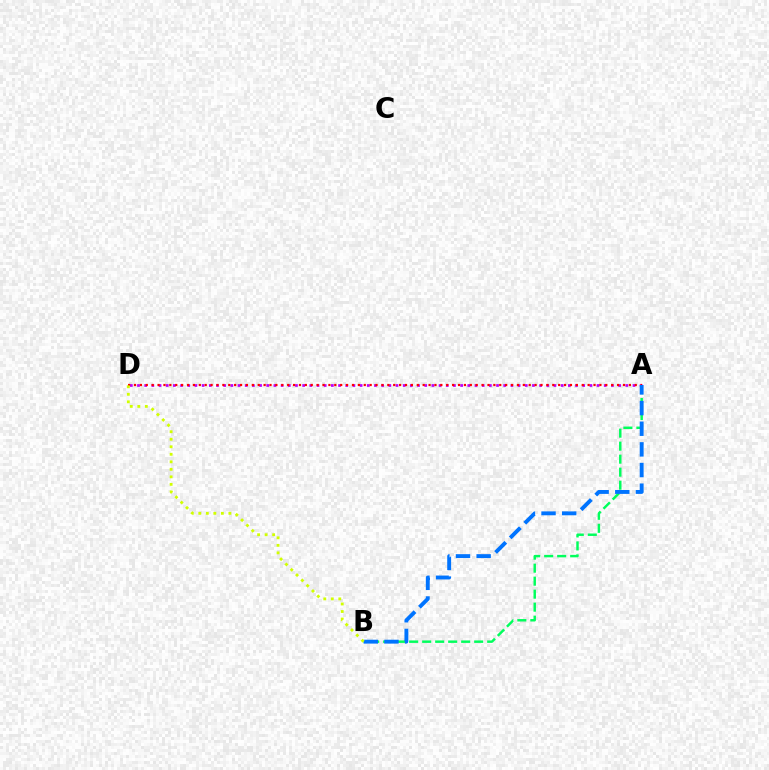{('A', 'B'): [{'color': '#00ff5c', 'line_style': 'dashed', 'thickness': 1.77}, {'color': '#0074ff', 'line_style': 'dashed', 'thickness': 2.81}], ('A', 'D'): [{'color': '#b900ff', 'line_style': 'dotted', 'thickness': 1.95}, {'color': '#ff0000', 'line_style': 'dotted', 'thickness': 1.6}], ('B', 'D'): [{'color': '#d1ff00', 'line_style': 'dotted', 'thickness': 2.04}]}